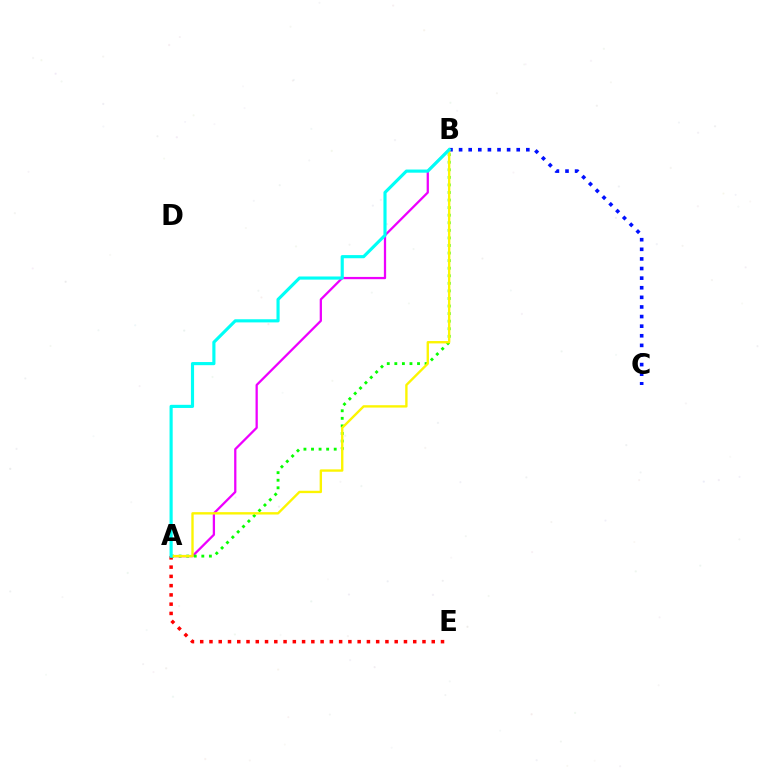{('A', 'E'): [{'color': '#ff0000', 'line_style': 'dotted', 'thickness': 2.52}], ('A', 'B'): [{'color': '#ee00ff', 'line_style': 'solid', 'thickness': 1.63}, {'color': '#08ff00', 'line_style': 'dotted', 'thickness': 2.06}, {'color': '#fcf500', 'line_style': 'solid', 'thickness': 1.71}, {'color': '#00fff6', 'line_style': 'solid', 'thickness': 2.26}], ('B', 'C'): [{'color': '#0010ff', 'line_style': 'dotted', 'thickness': 2.61}]}